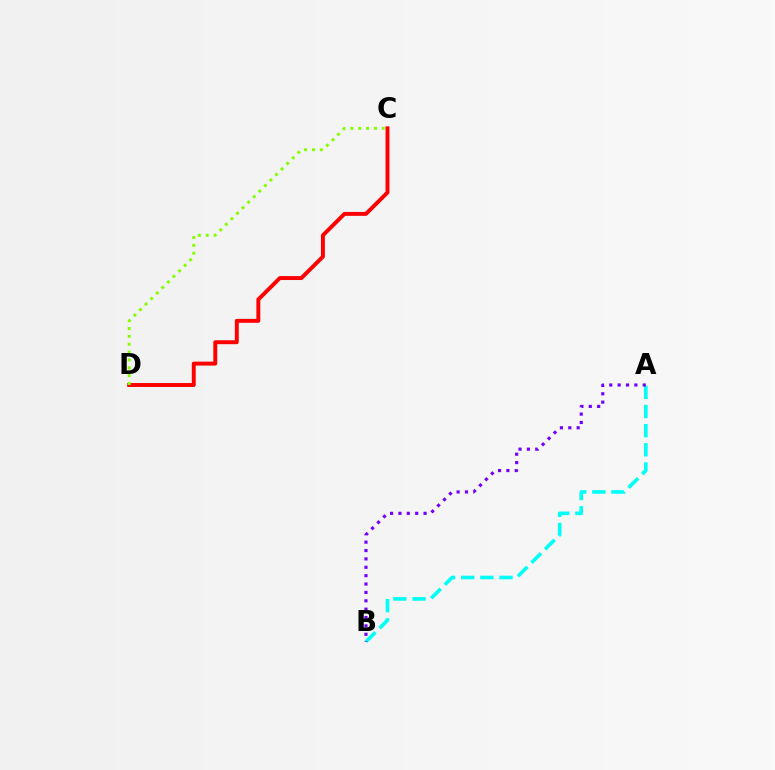{('A', 'B'): [{'color': '#00fff6', 'line_style': 'dashed', 'thickness': 2.6}, {'color': '#7200ff', 'line_style': 'dotted', 'thickness': 2.28}], ('C', 'D'): [{'color': '#ff0000', 'line_style': 'solid', 'thickness': 2.83}, {'color': '#84ff00', 'line_style': 'dotted', 'thickness': 2.14}]}